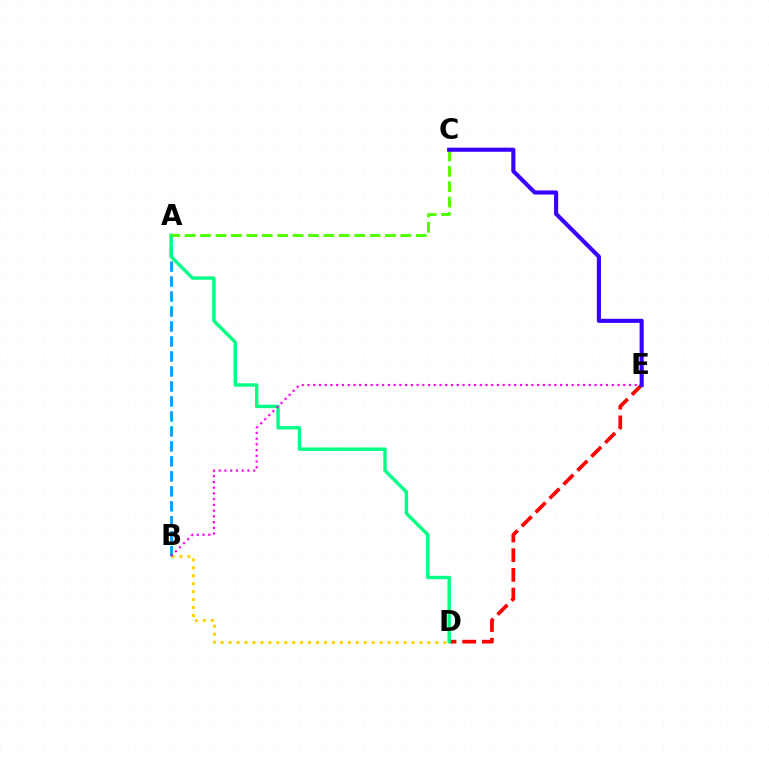{('D', 'E'): [{'color': '#ff0000', 'line_style': 'dashed', 'thickness': 2.67}], ('A', 'B'): [{'color': '#009eff', 'line_style': 'dashed', 'thickness': 2.04}], ('B', 'D'): [{'color': '#ffd500', 'line_style': 'dotted', 'thickness': 2.16}], ('A', 'D'): [{'color': '#00ff86', 'line_style': 'solid', 'thickness': 2.46}], ('A', 'C'): [{'color': '#4fff00', 'line_style': 'dashed', 'thickness': 2.09}], ('B', 'E'): [{'color': '#ff00ed', 'line_style': 'dotted', 'thickness': 1.56}], ('C', 'E'): [{'color': '#3700ff', 'line_style': 'solid', 'thickness': 2.96}]}